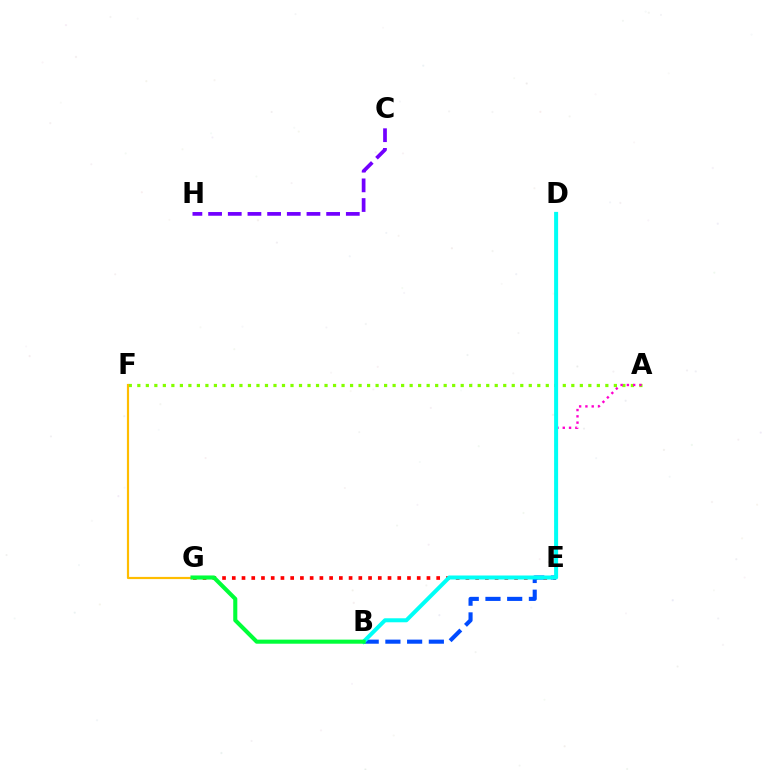{('E', 'G'): [{'color': '#ff0000', 'line_style': 'dotted', 'thickness': 2.64}], ('A', 'F'): [{'color': '#84ff00', 'line_style': 'dotted', 'thickness': 2.31}], ('A', 'E'): [{'color': '#ff00cf', 'line_style': 'dotted', 'thickness': 1.71}], ('F', 'G'): [{'color': '#ffbd00', 'line_style': 'solid', 'thickness': 1.57}], ('B', 'E'): [{'color': '#004bff', 'line_style': 'dashed', 'thickness': 2.95}], ('B', 'D'): [{'color': '#00fff6', 'line_style': 'solid', 'thickness': 2.89}], ('C', 'H'): [{'color': '#7200ff', 'line_style': 'dashed', 'thickness': 2.67}], ('B', 'G'): [{'color': '#00ff39', 'line_style': 'solid', 'thickness': 2.94}]}